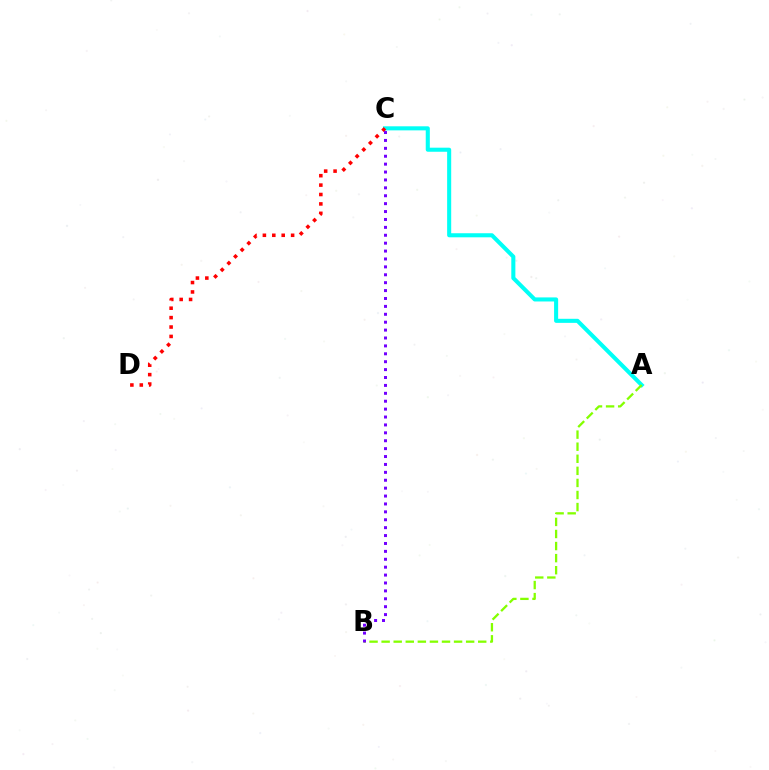{('A', 'C'): [{'color': '#00fff6', 'line_style': 'solid', 'thickness': 2.93}], ('A', 'B'): [{'color': '#84ff00', 'line_style': 'dashed', 'thickness': 1.64}], ('C', 'D'): [{'color': '#ff0000', 'line_style': 'dotted', 'thickness': 2.56}], ('B', 'C'): [{'color': '#7200ff', 'line_style': 'dotted', 'thickness': 2.15}]}